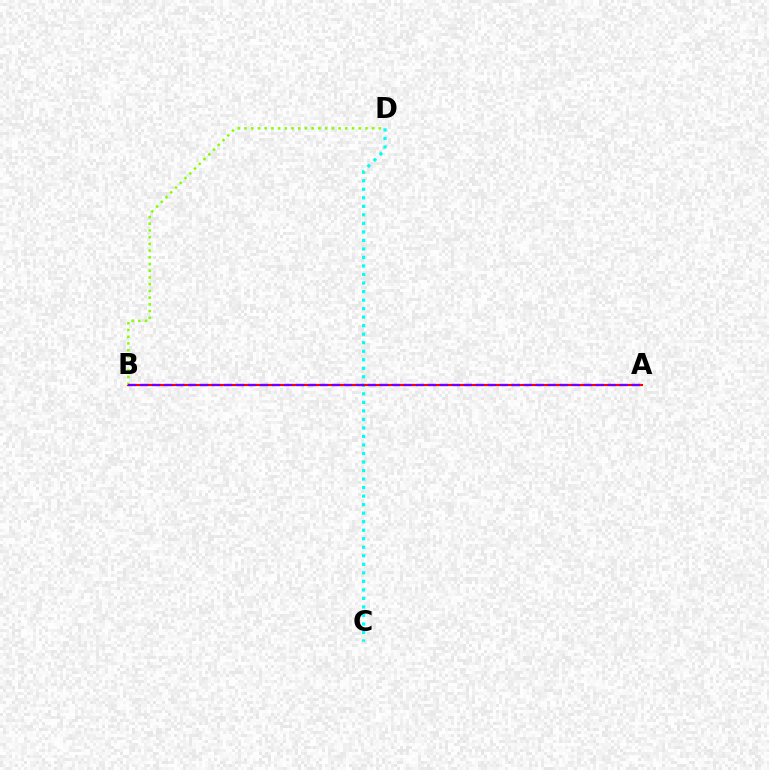{('C', 'D'): [{'color': '#00fff6', 'line_style': 'dotted', 'thickness': 2.32}], ('A', 'B'): [{'color': '#ff0000', 'line_style': 'solid', 'thickness': 1.55}, {'color': '#7200ff', 'line_style': 'dashed', 'thickness': 1.63}], ('B', 'D'): [{'color': '#84ff00', 'line_style': 'dotted', 'thickness': 1.83}]}